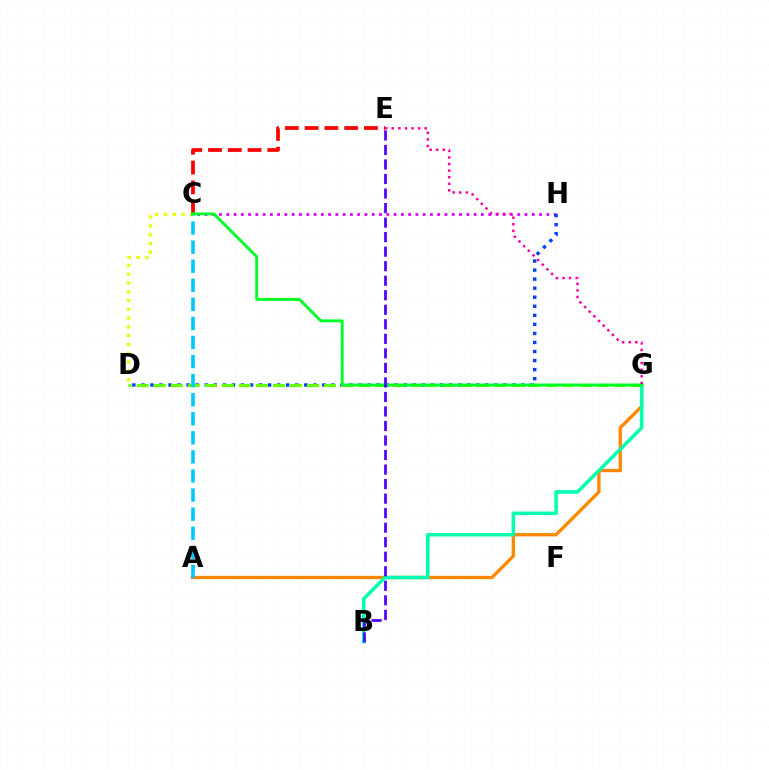{('C', 'E'): [{'color': '#ff0000', 'line_style': 'dashed', 'thickness': 2.69}], ('C', 'D'): [{'color': '#eeff00', 'line_style': 'dotted', 'thickness': 2.39}], ('C', 'H'): [{'color': '#d600ff', 'line_style': 'dotted', 'thickness': 1.98}], ('D', 'H'): [{'color': '#003fff', 'line_style': 'dotted', 'thickness': 2.46}], ('A', 'G'): [{'color': '#ff8800', 'line_style': 'solid', 'thickness': 2.39}], ('D', 'G'): [{'color': '#66ff00', 'line_style': 'dashed', 'thickness': 2.31}], ('A', 'C'): [{'color': '#00c7ff', 'line_style': 'dashed', 'thickness': 2.59}], ('B', 'G'): [{'color': '#00ffaf', 'line_style': 'solid', 'thickness': 2.55}], ('C', 'G'): [{'color': '#00ff27', 'line_style': 'solid', 'thickness': 2.07}], ('B', 'E'): [{'color': '#4f00ff', 'line_style': 'dashed', 'thickness': 1.97}], ('E', 'G'): [{'color': '#ff00a0', 'line_style': 'dotted', 'thickness': 1.79}]}